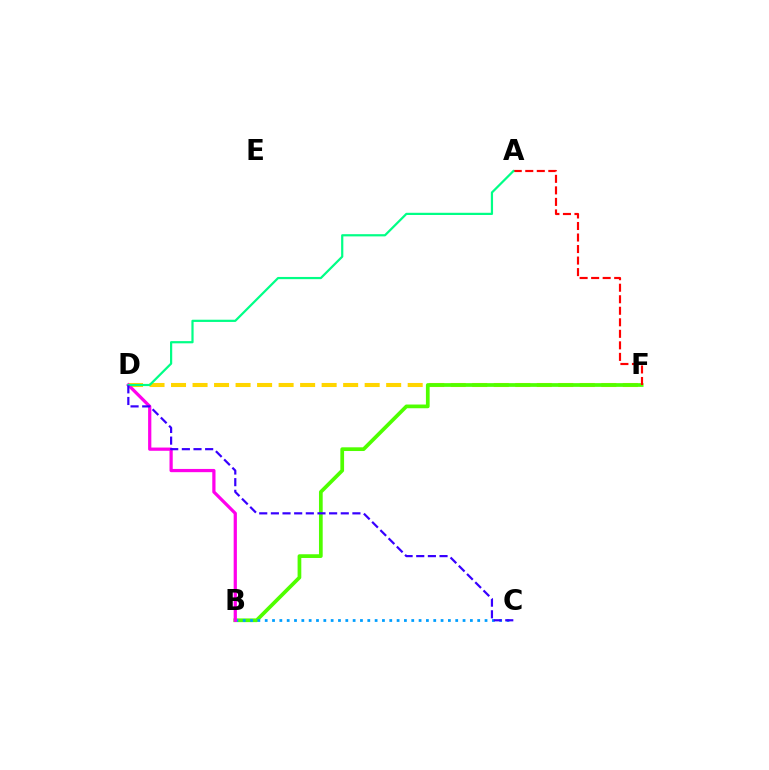{('D', 'F'): [{'color': '#ffd500', 'line_style': 'dashed', 'thickness': 2.92}], ('B', 'F'): [{'color': '#4fff00', 'line_style': 'solid', 'thickness': 2.68}], ('B', 'C'): [{'color': '#009eff', 'line_style': 'dotted', 'thickness': 1.99}], ('A', 'F'): [{'color': '#ff0000', 'line_style': 'dashed', 'thickness': 1.57}], ('B', 'D'): [{'color': '#ff00ed', 'line_style': 'solid', 'thickness': 2.33}], ('A', 'D'): [{'color': '#00ff86', 'line_style': 'solid', 'thickness': 1.59}], ('C', 'D'): [{'color': '#3700ff', 'line_style': 'dashed', 'thickness': 1.58}]}